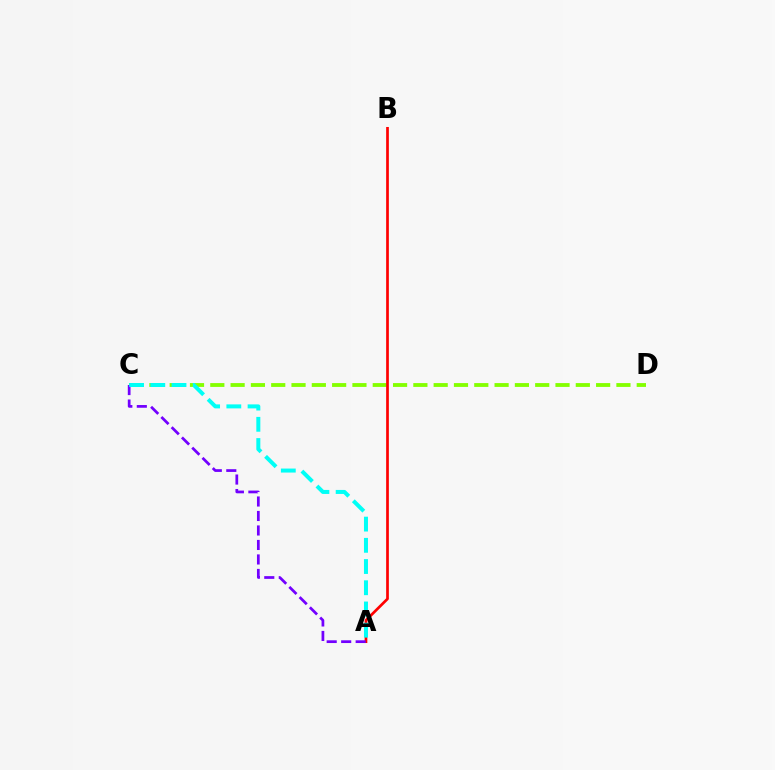{('C', 'D'): [{'color': '#84ff00', 'line_style': 'dashed', 'thickness': 2.76}], ('A', 'B'): [{'color': '#ff0000', 'line_style': 'solid', 'thickness': 1.94}], ('A', 'C'): [{'color': '#7200ff', 'line_style': 'dashed', 'thickness': 1.97}, {'color': '#00fff6', 'line_style': 'dashed', 'thickness': 2.88}]}